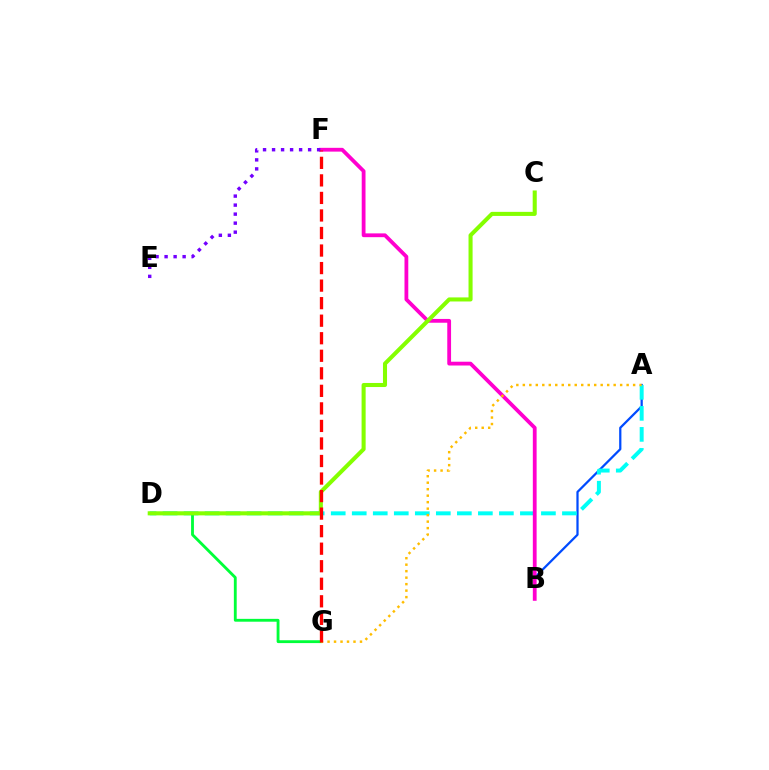{('A', 'B'): [{'color': '#004bff', 'line_style': 'solid', 'thickness': 1.62}], ('A', 'D'): [{'color': '#00fff6', 'line_style': 'dashed', 'thickness': 2.86}], ('B', 'F'): [{'color': '#ff00cf', 'line_style': 'solid', 'thickness': 2.73}], ('D', 'G'): [{'color': '#00ff39', 'line_style': 'solid', 'thickness': 2.05}], ('C', 'D'): [{'color': '#84ff00', 'line_style': 'solid', 'thickness': 2.92}], ('A', 'G'): [{'color': '#ffbd00', 'line_style': 'dotted', 'thickness': 1.76}], ('E', 'F'): [{'color': '#7200ff', 'line_style': 'dotted', 'thickness': 2.45}], ('F', 'G'): [{'color': '#ff0000', 'line_style': 'dashed', 'thickness': 2.38}]}